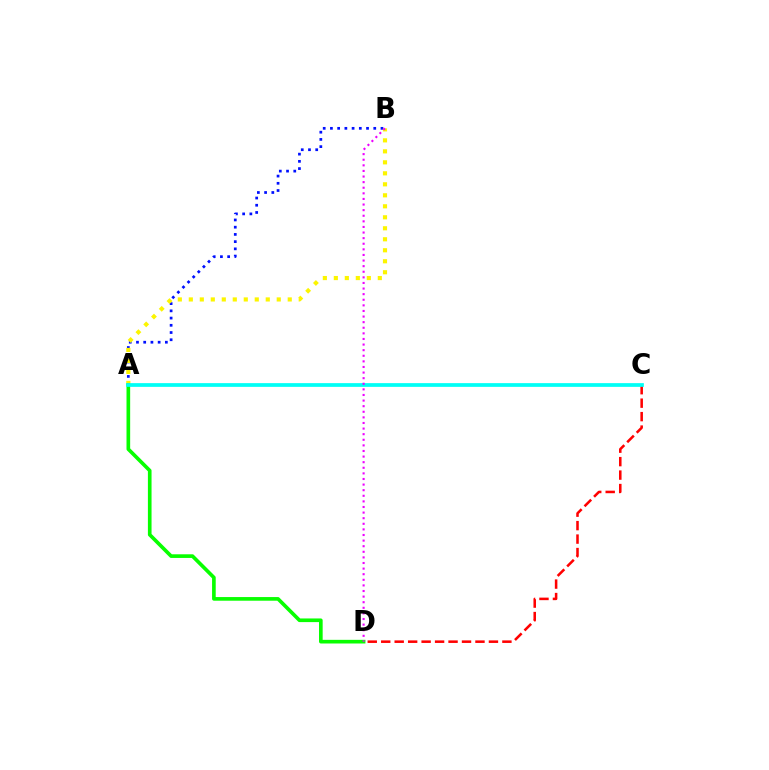{('C', 'D'): [{'color': '#ff0000', 'line_style': 'dashed', 'thickness': 1.83}], ('A', 'B'): [{'color': '#0010ff', 'line_style': 'dotted', 'thickness': 1.96}, {'color': '#fcf500', 'line_style': 'dotted', 'thickness': 2.99}], ('A', 'D'): [{'color': '#08ff00', 'line_style': 'solid', 'thickness': 2.63}], ('A', 'C'): [{'color': '#00fff6', 'line_style': 'solid', 'thickness': 2.68}], ('B', 'D'): [{'color': '#ee00ff', 'line_style': 'dotted', 'thickness': 1.52}]}